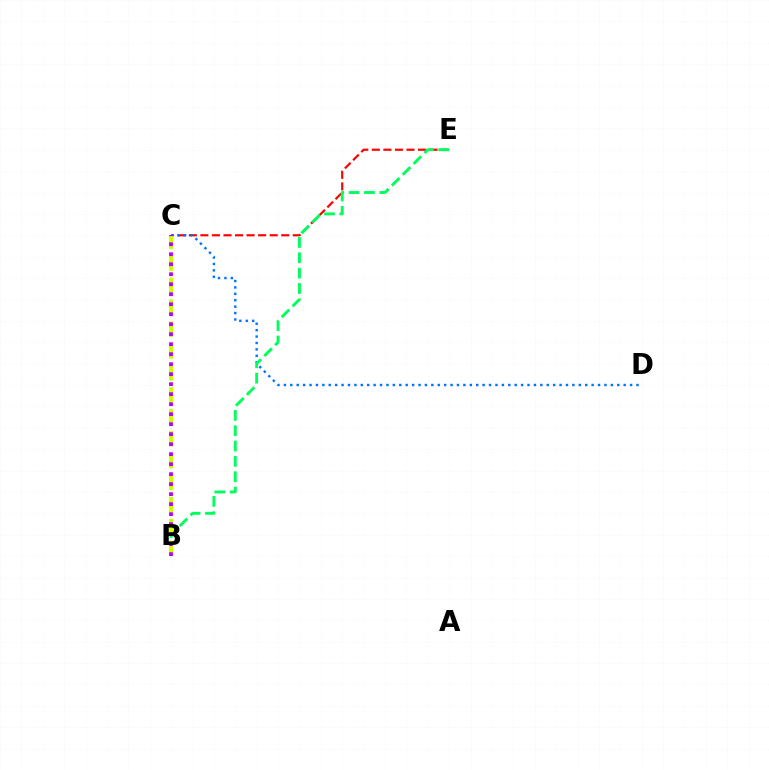{('C', 'E'): [{'color': '#ff0000', 'line_style': 'dashed', 'thickness': 1.57}], ('C', 'D'): [{'color': '#0074ff', 'line_style': 'dotted', 'thickness': 1.74}], ('B', 'E'): [{'color': '#00ff5c', 'line_style': 'dashed', 'thickness': 2.08}], ('B', 'C'): [{'color': '#d1ff00', 'line_style': 'dashed', 'thickness': 2.98}, {'color': '#b900ff', 'line_style': 'dotted', 'thickness': 2.72}]}